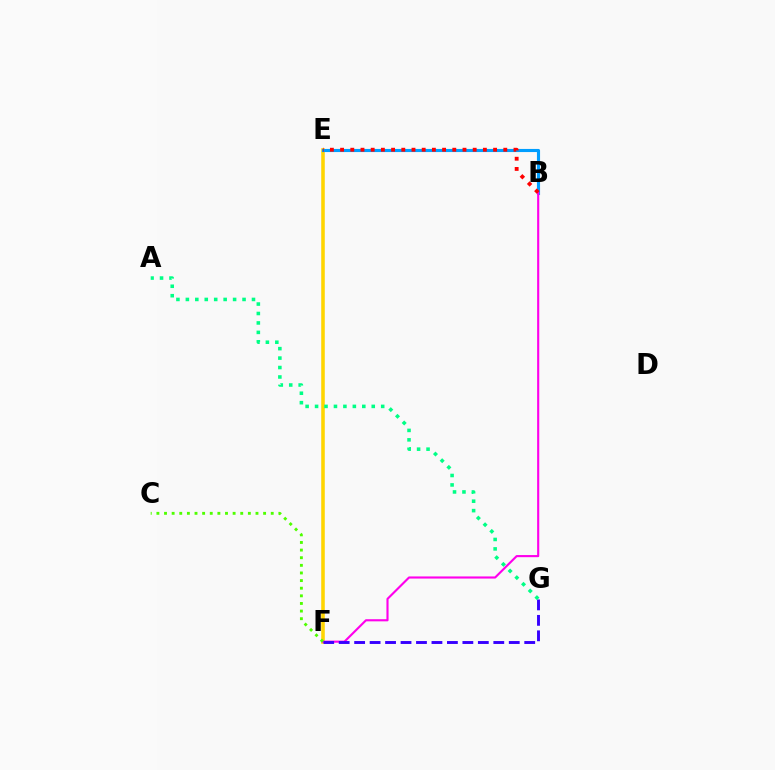{('E', 'F'): [{'color': '#ffd500', 'line_style': 'solid', 'thickness': 2.56}], ('B', 'E'): [{'color': '#009eff', 'line_style': 'solid', 'thickness': 2.24}, {'color': '#ff0000', 'line_style': 'dotted', 'thickness': 2.77}], ('B', 'F'): [{'color': '#ff00ed', 'line_style': 'solid', 'thickness': 1.53}], ('F', 'G'): [{'color': '#3700ff', 'line_style': 'dashed', 'thickness': 2.1}], ('C', 'F'): [{'color': '#4fff00', 'line_style': 'dotted', 'thickness': 2.07}], ('A', 'G'): [{'color': '#00ff86', 'line_style': 'dotted', 'thickness': 2.57}]}